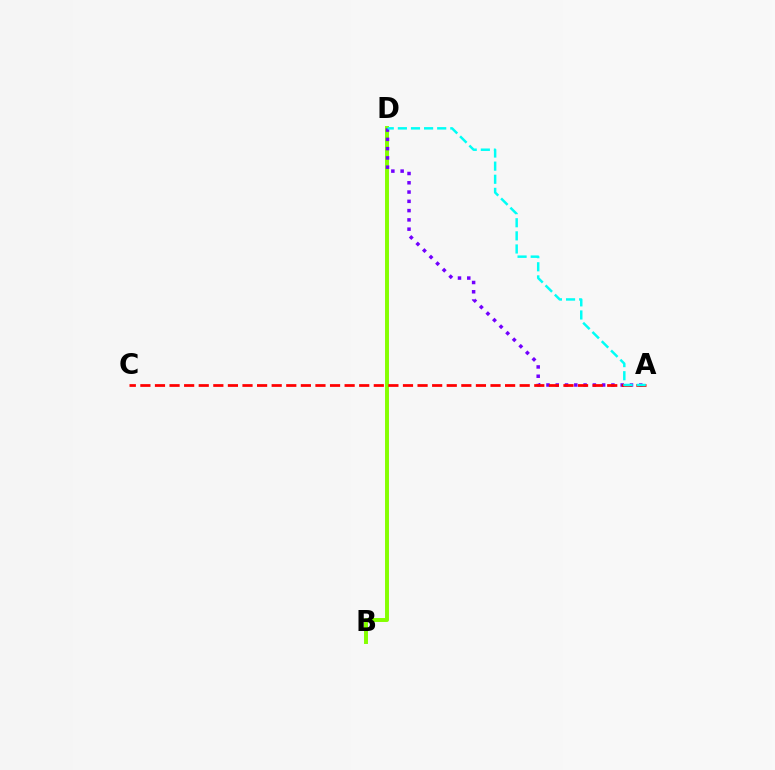{('B', 'D'): [{'color': '#84ff00', 'line_style': 'solid', 'thickness': 2.84}], ('A', 'D'): [{'color': '#7200ff', 'line_style': 'dotted', 'thickness': 2.52}, {'color': '#00fff6', 'line_style': 'dashed', 'thickness': 1.78}], ('A', 'C'): [{'color': '#ff0000', 'line_style': 'dashed', 'thickness': 1.98}]}